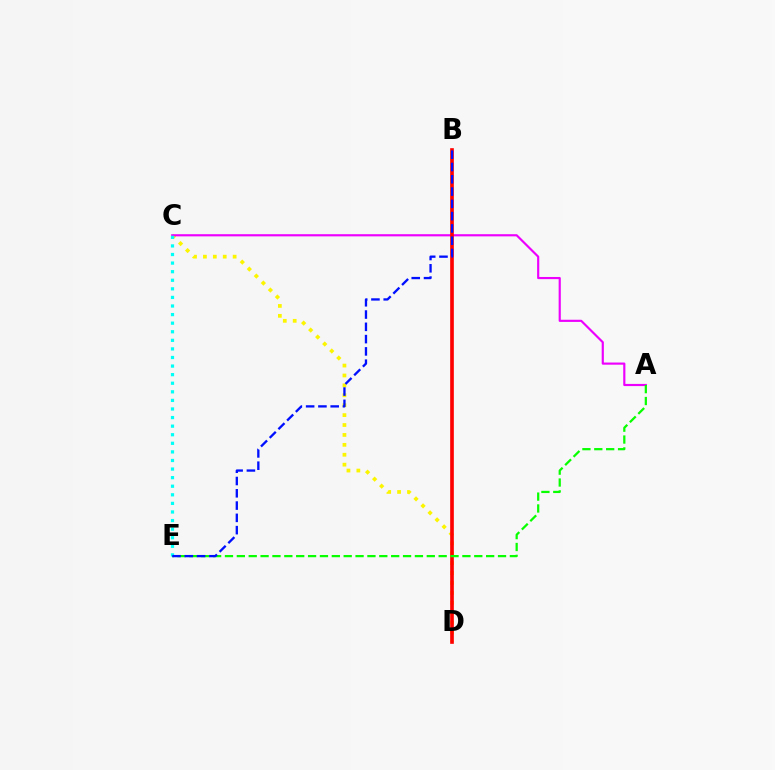{('C', 'D'): [{'color': '#fcf500', 'line_style': 'dotted', 'thickness': 2.69}], ('A', 'C'): [{'color': '#ee00ff', 'line_style': 'solid', 'thickness': 1.56}], ('B', 'D'): [{'color': '#ff0000', 'line_style': 'solid', 'thickness': 2.63}], ('A', 'E'): [{'color': '#08ff00', 'line_style': 'dashed', 'thickness': 1.61}], ('C', 'E'): [{'color': '#00fff6', 'line_style': 'dotted', 'thickness': 2.33}], ('B', 'E'): [{'color': '#0010ff', 'line_style': 'dashed', 'thickness': 1.67}]}